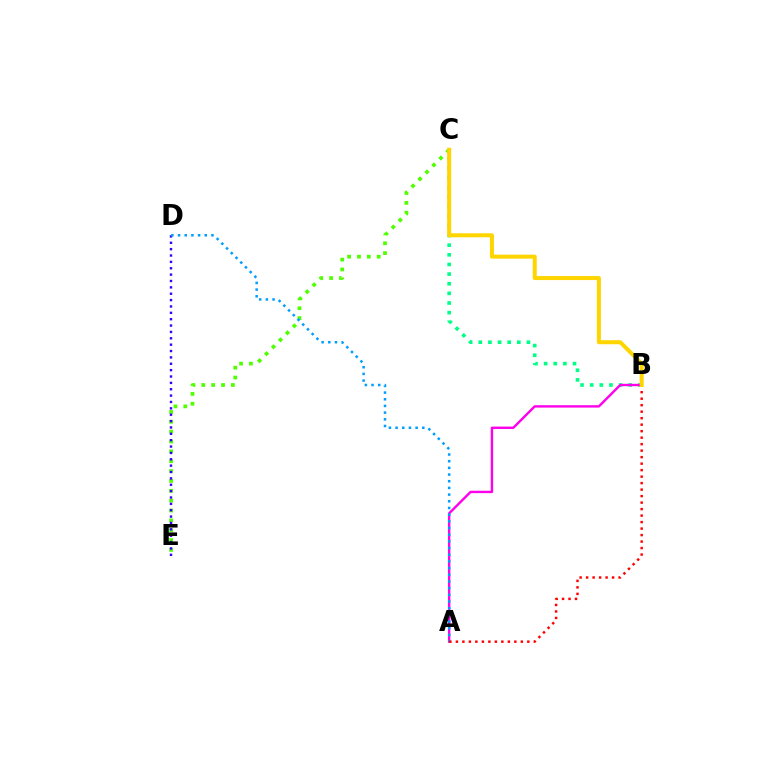{('B', 'C'): [{'color': '#00ff86', 'line_style': 'dotted', 'thickness': 2.62}, {'color': '#ffd500', 'line_style': 'solid', 'thickness': 2.89}], ('C', 'E'): [{'color': '#4fff00', 'line_style': 'dotted', 'thickness': 2.68}], ('A', 'B'): [{'color': '#ff00ed', 'line_style': 'solid', 'thickness': 1.72}, {'color': '#ff0000', 'line_style': 'dotted', 'thickness': 1.76}], ('D', 'E'): [{'color': '#3700ff', 'line_style': 'dotted', 'thickness': 1.73}], ('A', 'D'): [{'color': '#009eff', 'line_style': 'dotted', 'thickness': 1.82}]}